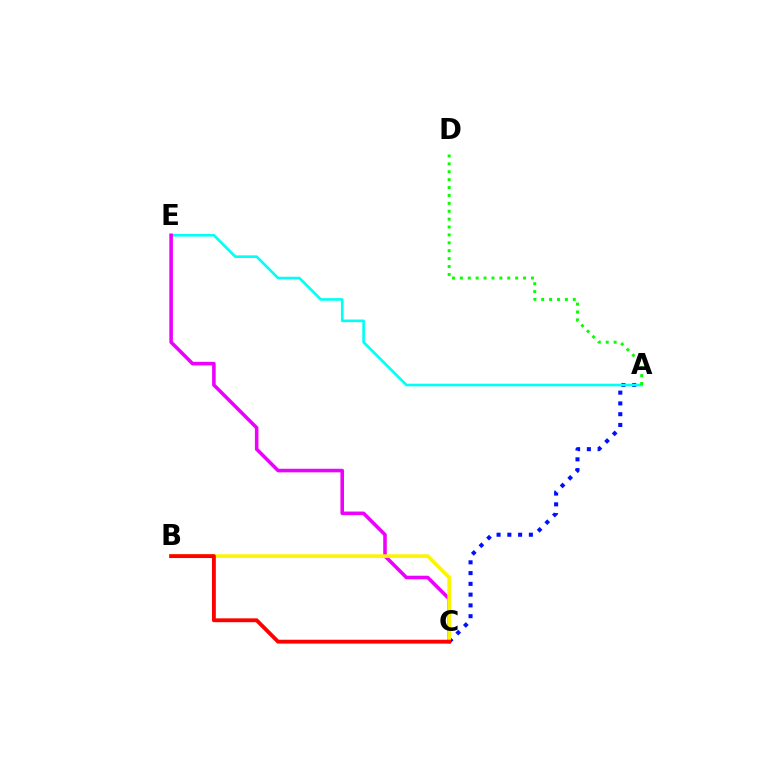{('A', 'C'): [{'color': '#0010ff', 'line_style': 'dotted', 'thickness': 2.93}], ('A', 'E'): [{'color': '#00fff6', 'line_style': 'solid', 'thickness': 1.89}], ('C', 'E'): [{'color': '#ee00ff', 'line_style': 'solid', 'thickness': 2.57}], ('B', 'C'): [{'color': '#fcf500', 'line_style': 'solid', 'thickness': 2.63}, {'color': '#ff0000', 'line_style': 'solid', 'thickness': 2.78}], ('A', 'D'): [{'color': '#08ff00', 'line_style': 'dotted', 'thickness': 2.15}]}